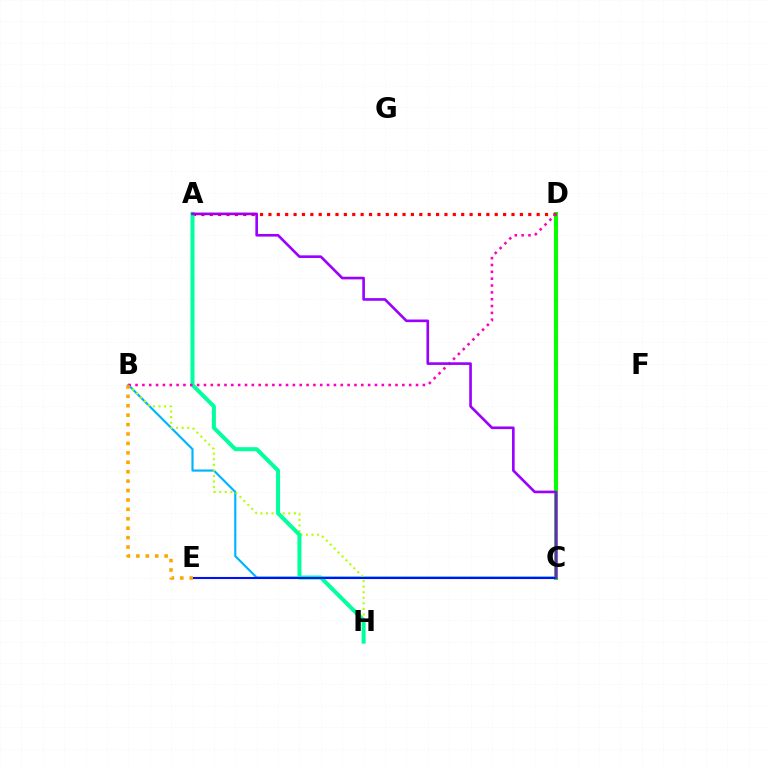{('C', 'D'): [{'color': '#08ff00', 'line_style': 'solid', 'thickness': 2.92}], ('B', 'C'): [{'color': '#00b5ff', 'line_style': 'solid', 'thickness': 1.56}], ('A', 'D'): [{'color': '#ff0000', 'line_style': 'dotted', 'thickness': 2.28}], ('B', 'H'): [{'color': '#b3ff00', 'line_style': 'dotted', 'thickness': 1.51}], ('A', 'H'): [{'color': '#00ff9d', 'line_style': 'solid', 'thickness': 2.88}], ('B', 'D'): [{'color': '#ff00bd', 'line_style': 'dotted', 'thickness': 1.86}], ('C', 'E'): [{'color': '#0010ff', 'line_style': 'solid', 'thickness': 1.5}], ('A', 'C'): [{'color': '#9b00ff', 'line_style': 'solid', 'thickness': 1.89}], ('B', 'E'): [{'color': '#ffa500', 'line_style': 'dotted', 'thickness': 2.56}]}